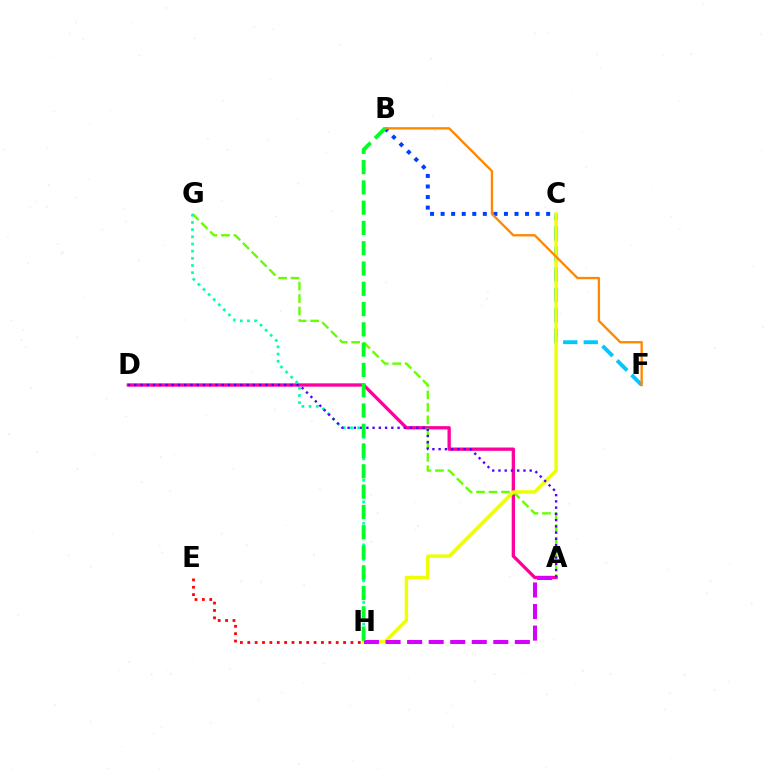{('C', 'F'): [{'color': '#00c7ff', 'line_style': 'dashed', 'thickness': 2.78}], ('A', 'D'): [{'color': '#ff00a0', 'line_style': 'solid', 'thickness': 2.39}, {'color': '#4f00ff', 'line_style': 'dotted', 'thickness': 1.7}], ('A', 'G'): [{'color': '#66ff00', 'line_style': 'dashed', 'thickness': 1.69}], ('C', 'H'): [{'color': '#eeff00', 'line_style': 'solid', 'thickness': 2.46}], ('B', 'C'): [{'color': '#003fff', 'line_style': 'dotted', 'thickness': 2.87}], ('G', 'H'): [{'color': '#00ffaf', 'line_style': 'dotted', 'thickness': 1.95}], ('A', 'H'): [{'color': '#d600ff', 'line_style': 'dashed', 'thickness': 2.93}], ('B', 'F'): [{'color': '#ff8800', 'line_style': 'solid', 'thickness': 1.68}], ('E', 'H'): [{'color': '#ff0000', 'line_style': 'dotted', 'thickness': 2.0}], ('B', 'H'): [{'color': '#00ff27', 'line_style': 'dashed', 'thickness': 2.76}]}